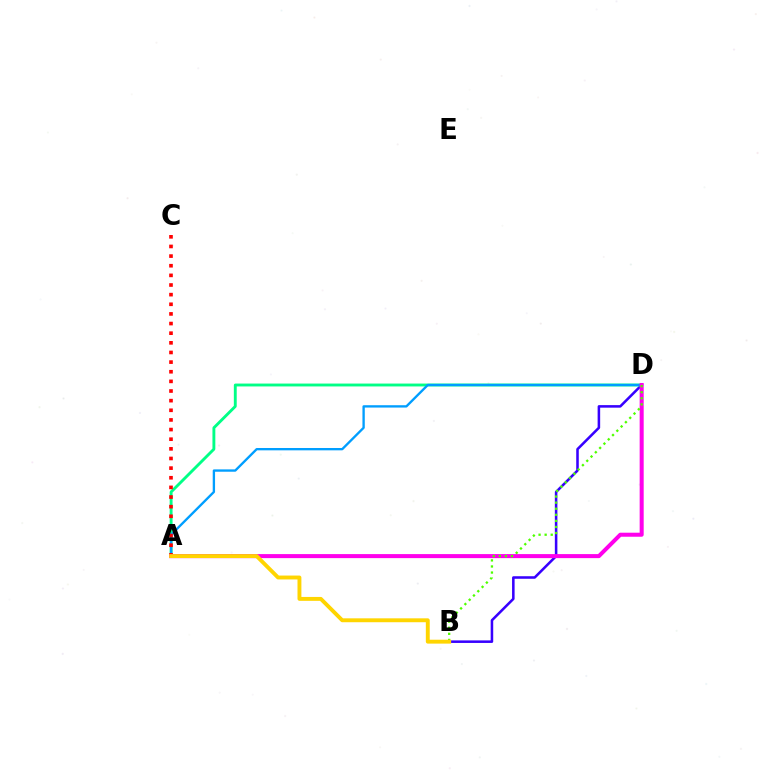{('B', 'D'): [{'color': '#3700ff', 'line_style': 'solid', 'thickness': 1.83}, {'color': '#4fff00', 'line_style': 'dotted', 'thickness': 1.65}], ('A', 'D'): [{'color': '#00ff86', 'line_style': 'solid', 'thickness': 2.07}, {'color': '#009eff', 'line_style': 'solid', 'thickness': 1.69}, {'color': '#ff00ed', 'line_style': 'solid', 'thickness': 2.9}], ('A', 'C'): [{'color': '#ff0000', 'line_style': 'dotted', 'thickness': 2.62}], ('A', 'B'): [{'color': '#ffd500', 'line_style': 'solid', 'thickness': 2.81}]}